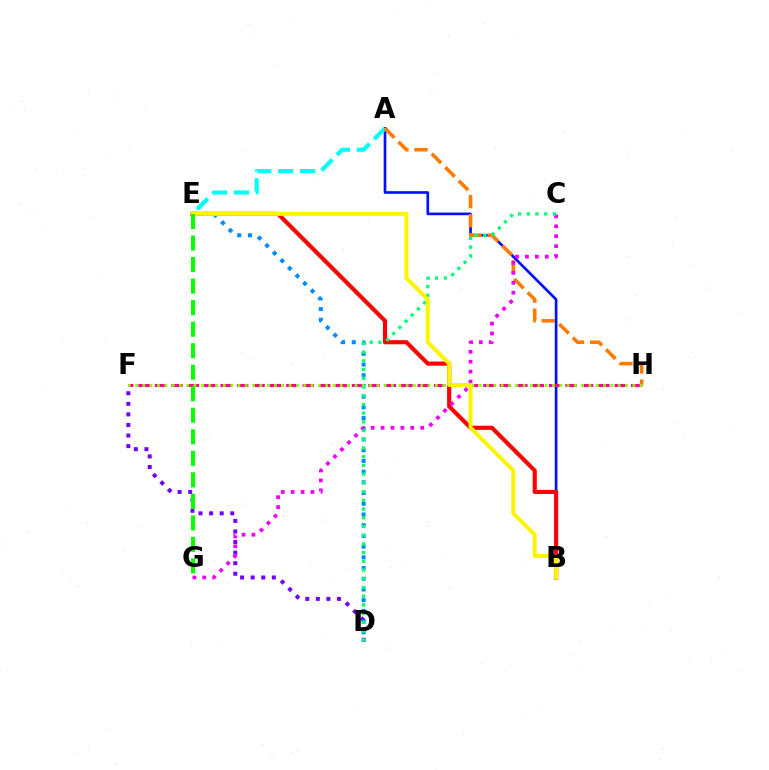{('A', 'B'): [{'color': '#0010ff', 'line_style': 'solid', 'thickness': 1.92}], ('D', 'F'): [{'color': '#7200ff', 'line_style': 'dotted', 'thickness': 2.87}], ('B', 'E'): [{'color': '#ff0000', 'line_style': 'solid', 'thickness': 2.98}, {'color': '#fcf500', 'line_style': 'solid', 'thickness': 2.88}], ('A', 'E'): [{'color': '#00fff6', 'line_style': 'dashed', 'thickness': 2.97}], ('F', 'H'): [{'color': '#ff0094', 'line_style': 'dashed', 'thickness': 2.23}, {'color': '#84ff00', 'line_style': 'dotted', 'thickness': 1.99}], ('D', 'E'): [{'color': '#008cff', 'line_style': 'dotted', 'thickness': 2.91}], ('A', 'H'): [{'color': '#ff7c00', 'line_style': 'dashed', 'thickness': 2.59}], ('C', 'G'): [{'color': '#ee00ff', 'line_style': 'dotted', 'thickness': 2.7}], ('C', 'D'): [{'color': '#00ff74', 'line_style': 'dotted', 'thickness': 2.37}], ('E', 'G'): [{'color': '#08ff00', 'line_style': 'dashed', 'thickness': 2.92}]}